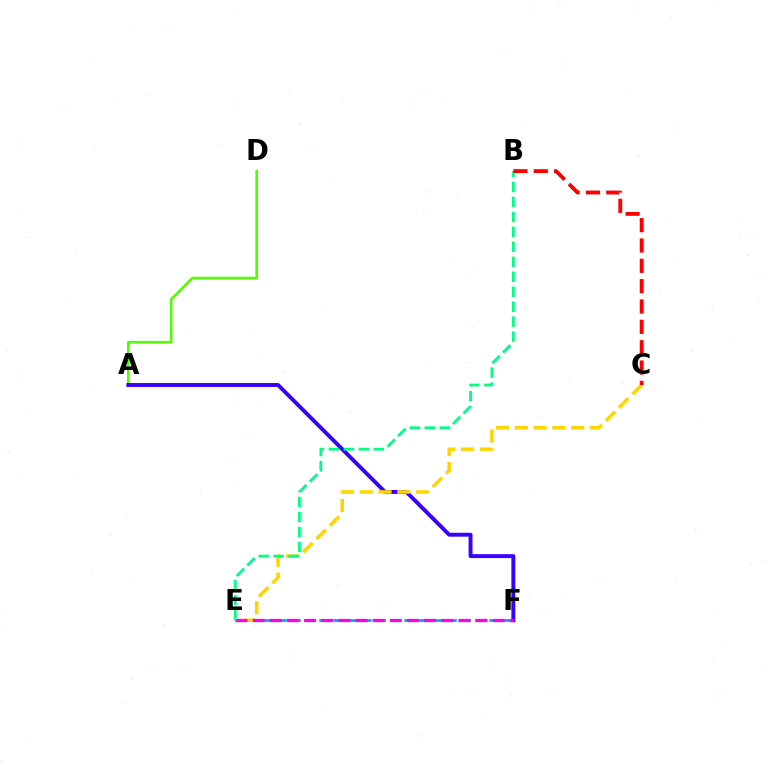{('A', 'D'): [{'color': '#4fff00', 'line_style': 'solid', 'thickness': 1.9}], ('A', 'F'): [{'color': '#3700ff', 'line_style': 'solid', 'thickness': 2.82}], ('E', 'F'): [{'color': '#009eff', 'line_style': 'dashed', 'thickness': 1.93}, {'color': '#ff00ed', 'line_style': 'dashed', 'thickness': 2.33}], ('C', 'E'): [{'color': '#ffd500', 'line_style': 'dashed', 'thickness': 2.55}], ('B', 'E'): [{'color': '#00ff86', 'line_style': 'dashed', 'thickness': 2.03}], ('B', 'C'): [{'color': '#ff0000', 'line_style': 'dashed', 'thickness': 2.76}]}